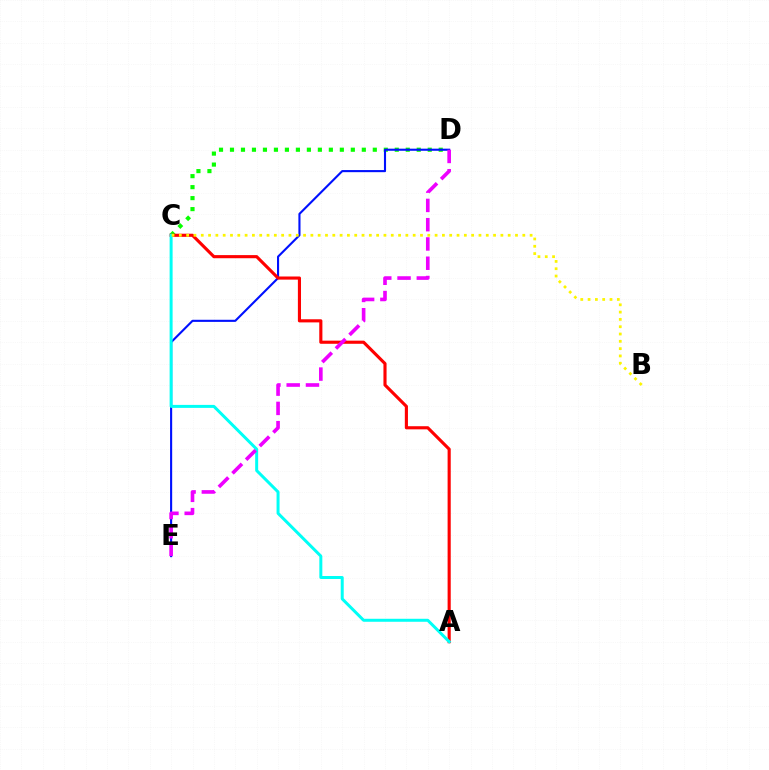{('C', 'D'): [{'color': '#08ff00', 'line_style': 'dotted', 'thickness': 2.98}], ('D', 'E'): [{'color': '#0010ff', 'line_style': 'solid', 'thickness': 1.52}, {'color': '#ee00ff', 'line_style': 'dashed', 'thickness': 2.62}], ('A', 'C'): [{'color': '#ff0000', 'line_style': 'solid', 'thickness': 2.25}, {'color': '#00fff6', 'line_style': 'solid', 'thickness': 2.15}], ('B', 'C'): [{'color': '#fcf500', 'line_style': 'dotted', 'thickness': 1.99}]}